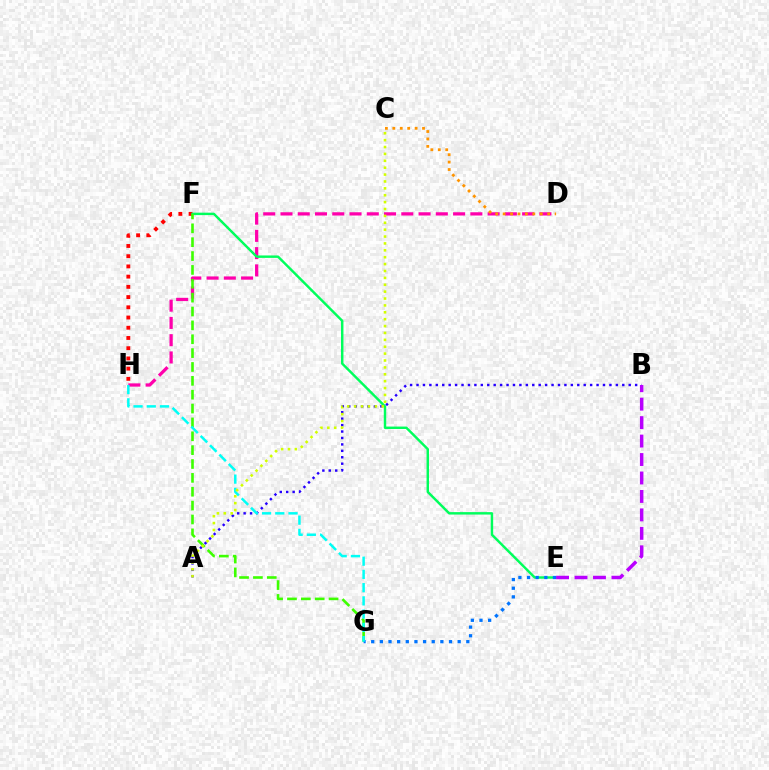{('F', 'H'): [{'color': '#ff0000', 'line_style': 'dotted', 'thickness': 2.78}], ('D', 'H'): [{'color': '#ff00ac', 'line_style': 'dashed', 'thickness': 2.34}], ('C', 'D'): [{'color': '#ff9400', 'line_style': 'dotted', 'thickness': 2.02}], ('E', 'F'): [{'color': '#00ff5c', 'line_style': 'solid', 'thickness': 1.76}], ('A', 'B'): [{'color': '#2500ff', 'line_style': 'dotted', 'thickness': 1.75}], ('F', 'G'): [{'color': '#3dff00', 'line_style': 'dashed', 'thickness': 1.88}], ('E', 'G'): [{'color': '#0074ff', 'line_style': 'dotted', 'thickness': 2.35}], ('G', 'H'): [{'color': '#00fff6', 'line_style': 'dashed', 'thickness': 1.8}], ('B', 'E'): [{'color': '#b900ff', 'line_style': 'dashed', 'thickness': 2.51}], ('A', 'C'): [{'color': '#d1ff00', 'line_style': 'dotted', 'thickness': 1.87}]}